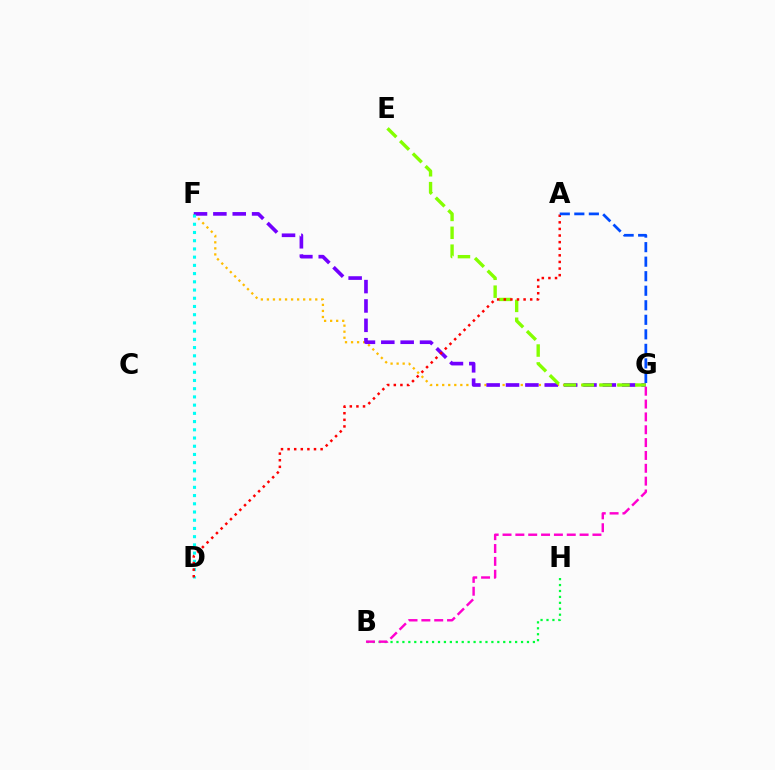{('F', 'G'): [{'color': '#ffbd00', 'line_style': 'dotted', 'thickness': 1.64}, {'color': '#7200ff', 'line_style': 'dashed', 'thickness': 2.63}], ('E', 'G'): [{'color': '#84ff00', 'line_style': 'dashed', 'thickness': 2.43}], ('B', 'H'): [{'color': '#00ff39', 'line_style': 'dotted', 'thickness': 1.61}], ('B', 'G'): [{'color': '#ff00cf', 'line_style': 'dashed', 'thickness': 1.75}], ('D', 'F'): [{'color': '#00fff6', 'line_style': 'dotted', 'thickness': 2.23}], ('A', 'D'): [{'color': '#ff0000', 'line_style': 'dotted', 'thickness': 1.79}], ('A', 'G'): [{'color': '#004bff', 'line_style': 'dashed', 'thickness': 1.97}]}